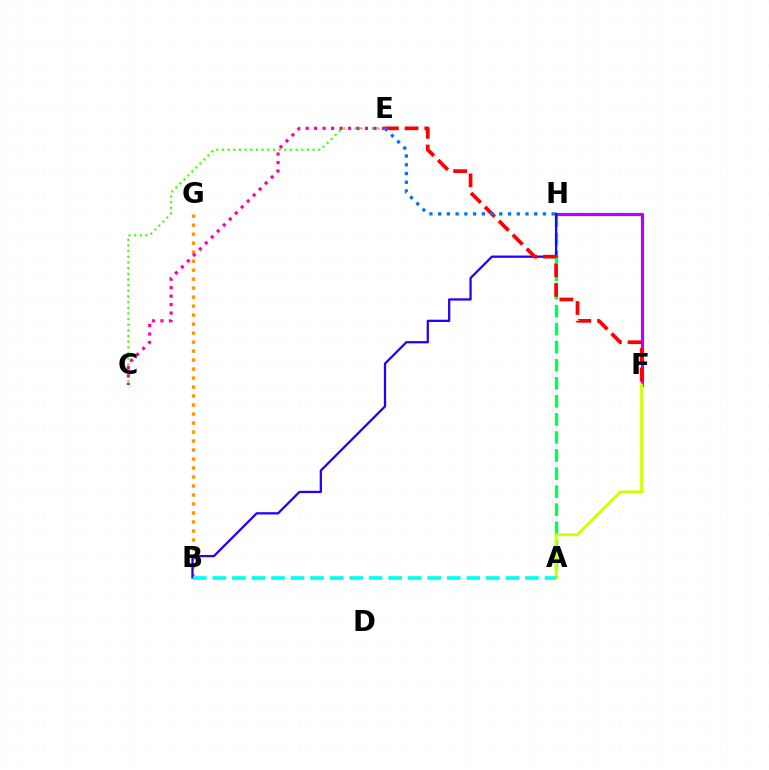{('C', 'E'): [{'color': '#3dff00', 'line_style': 'dotted', 'thickness': 1.54}, {'color': '#ff00ac', 'line_style': 'dotted', 'thickness': 2.3}], ('A', 'H'): [{'color': '#00ff5c', 'line_style': 'dashed', 'thickness': 2.45}], ('F', 'H'): [{'color': '#b900ff', 'line_style': 'solid', 'thickness': 2.29}], ('A', 'F'): [{'color': '#d1ff00', 'line_style': 'solid', 'thickness': 2.13}], ('B', 'G'): [{'color': '#ff9400', 'line_style': 'dotted', 'thickness': 2.44}], ('B', 'H'): [{'color': '#2500ff', 'line_style': 'solid', 'thickness': 1.64}], ('A', 'B'): [{'color': '#00fff6', 'line_style': 'dashed', 'thickness': 2.65}], ('E', 'F'): [{'color': '#ff0000', 'line_style': 'dashed', 'thickness': 2.68}], ('E', 'H'): [{'color': '#0074ff', 'line_style': 'dotted', 'thickness': 2.37}]}